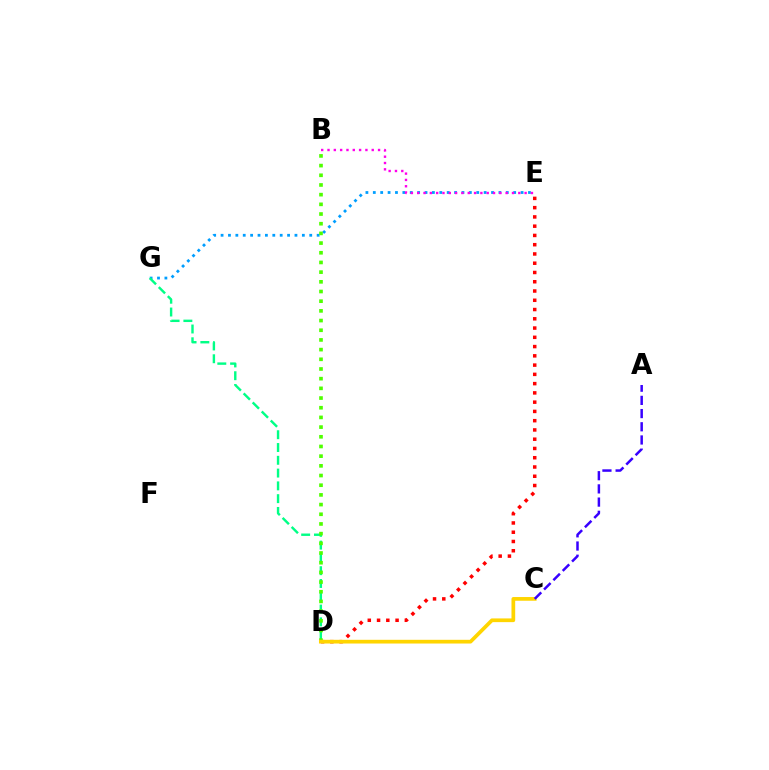{('E', 'G'): [{'color': '#009eff', 'line_style': 'dotted', 'thickness': 2.01}], ('D', 'E'): [{'color': '#ff0000', 'line_style': 'dotted', 'thickness': 2.52}], ('D', 'G'): [{'color': '#00ff86', 'line_style': 'dashed', 'thickness': 1.74}], ('B', 'D'): [{'color': '#4fff00', 'line_style': 'dotted', 'thickness': 2.63}], ('C', 'D'): [{'color': '#ffd500', 'line_style': 'solid', 'thickness': 2.68}], ('A', 'C'): [{'color': '#3700ff', 'line_style': 'dashed', 'thickness': 1.79}], ('B', 'E'): [{'color': '#ff00ed', 'line_style': 'dotted', 'thickness': 1.72}]}